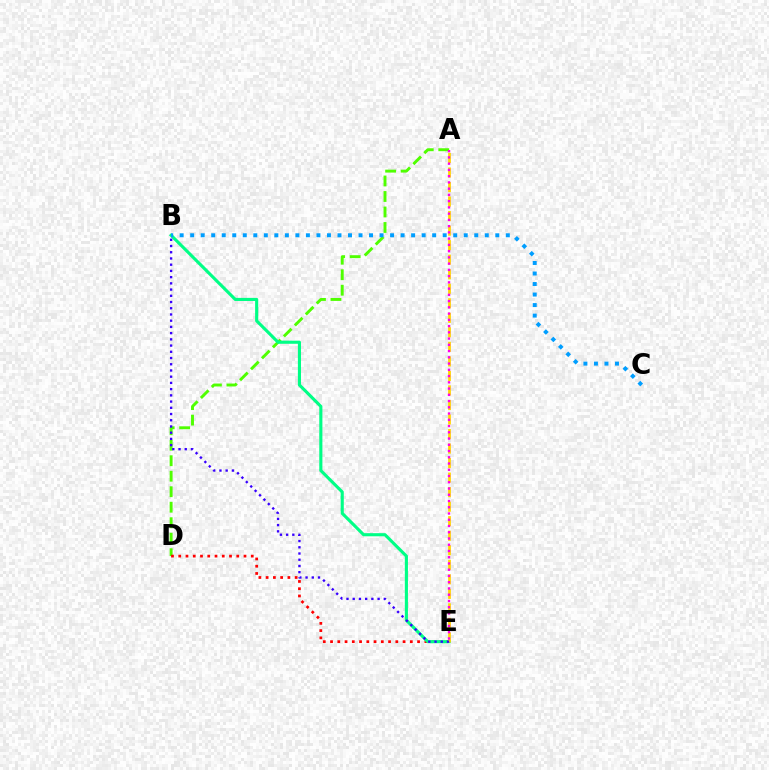{('A', 'D'): [{'color': '#4fff00', 'line_style': 'dashed', 'thickness': 2.11}], ('D', 'E'): [{'color': '#ff0000', 'line_style': 'dotted', 'thickness': 1.97}], ('B', 'E'): [{'color': '#00ff86', 'line_style': 'solid', 'thickness': 2.24}, {'color': '#3700ff', 'line_style': 'dotted', 'thickness': 1.69}], ('A', 'E'): [{'color': '#ffd500', 'line_style': 'dashed', 'thickness': 1.97}, {'color': '#ff00ed', 'line_style': 'dotted', 'thickness': 1.7}], ('B', 'C'): [{'color': '#009eff', 'line_style': 'dotted', 'thickness': 2.86}]}